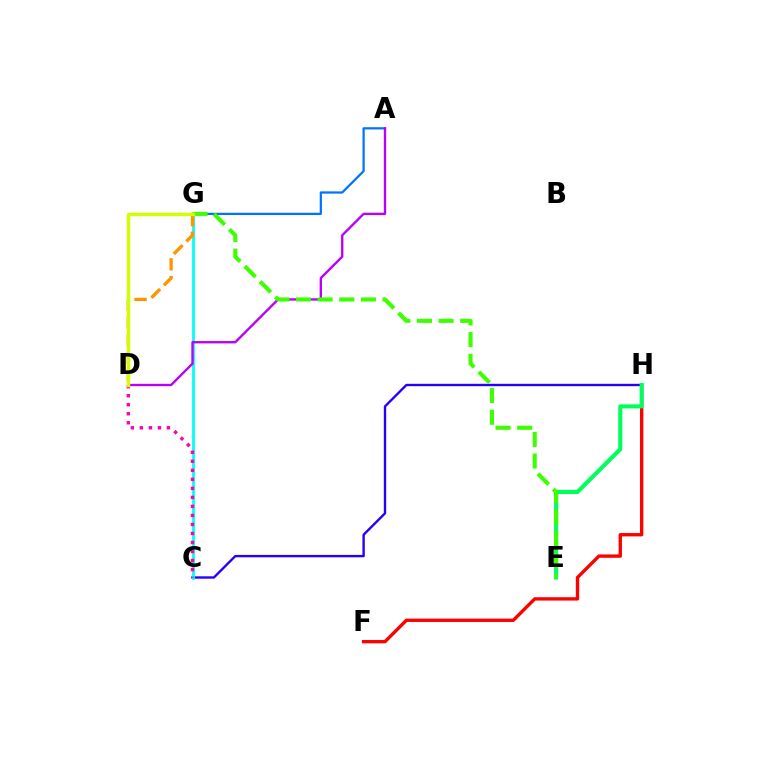{('F', 'H'): [{'color': '#ff0000', 'line_style': 'solid', 'thickness': 2.41}], ('A', 'G'): [{'color': '#0074ff', 'line_style': 'solid', 'thickness': 1.61}], ('C', 'H'): [{'color': '#2500ff', 'line_style': 'solid', 'thickness': 1.71}], ('C', 'G'): [{'color': '#00fff6', 'line_style': 'solid', 'thickness': 2.0}], ('A', 'D'): [{'color': '#b900ff', 'line_style': 'solid', 'thickness': 1.7}], ('C', 'D'): [{'color': '#ff00ac', 'line_style': 'dotted', 'thickness': 2.45}], ('E', 'H'): [{'color': '#00ff5c', 'line_style': 'solid', 'thickness': 2.96}], ('E', 'G'): [{'color': '#3dff00', 'line_style': 'dashed', 'thickness': 2.94}], ('D', 'G'): [{'color': '#ff9400', 'line_style': 'dashed', 'thickness': 2.41}, {'color': '#d1ff00', 'line_style': 'solid', 'thickness': 2.48}]}